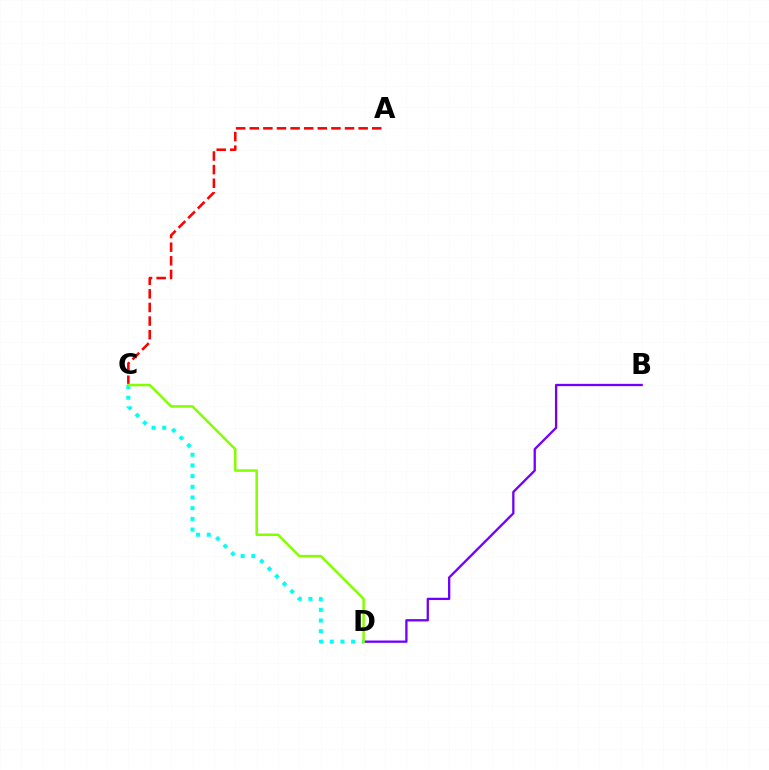{('B', 'D'): [{'color': '#7200ff', 'line_style': 'solid', 'thickness': 1.66}], ('A', 'C'): [{'color': '#ff0000', 'line_style': 'dashed', 'thickness': 1.85}], ('C', 'D'): [{'color': '#00fff6', 'line_style': 'dotted', 'thickness': 2.9}, {'color': '#84ff00', 'line_style': 'solid', 'thickness': 1.81}]}